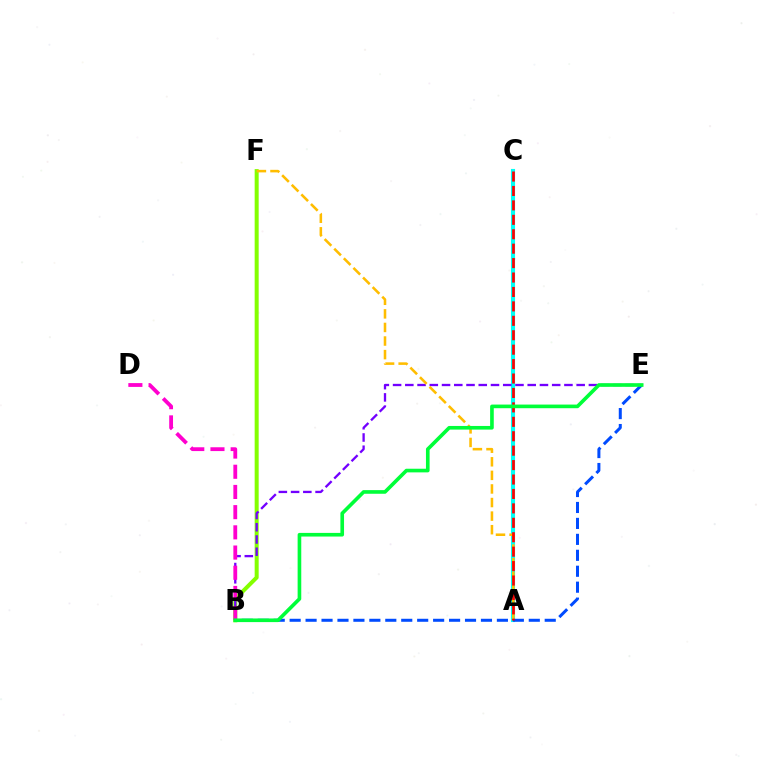{('A', 'C'): [{'color': '#00fff6', 'line_style': 'solid', 'thickness': 2.96}, {'color': '#ff0000', 'line_style': 'dashed', 'thickness': 1.96}], ('B', 'F'): [{'color': '#84ff00', 'line_style': 'solid', 'thickness': 2.89}], ('B', 'E'): [{'color': '#7200ff', 'line_style': 'dashed', 'thickness': 1.66}, {'color': '#004bff', 'line_style': 'dashed', 'thickness': 2.17}, {'color': '#00ff39', 'line_style': 'solid', 'thickness': 2.62}], ('A', 'F'): [{'color': '#ffbd00', 'line_style': 'dashed', 'thickness': 1.84}], ('B', 'D'): [{'color': '#ff00cf', 'line_style': 'dashed', 'thickness': 2.74}]}